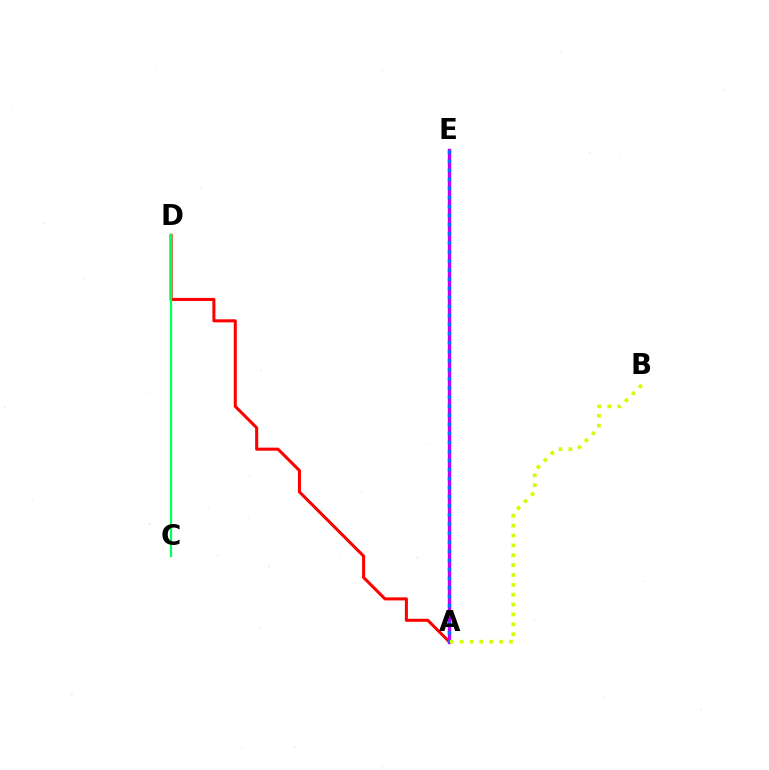{('A', 'D'): [{'color': '#ff0000', 'line_style': 'solid', 'thickness': 2.19}], ('C', 'D'): [{'color': '#00ff5c', 'line_style': 'solid', 'thickness': 1.62}], ('A', 'E'): [{'color': '#b900ff', 'line_style': 'solid', 'thickness': 2.43}, {'color': '#0074ff', 'line_style': 'dotted', 'thickness': 2.46}], ('A', 'B'): [{'color': '#d1ff00', 'line_style': 'dotted', 'thickness': 2.68}]}